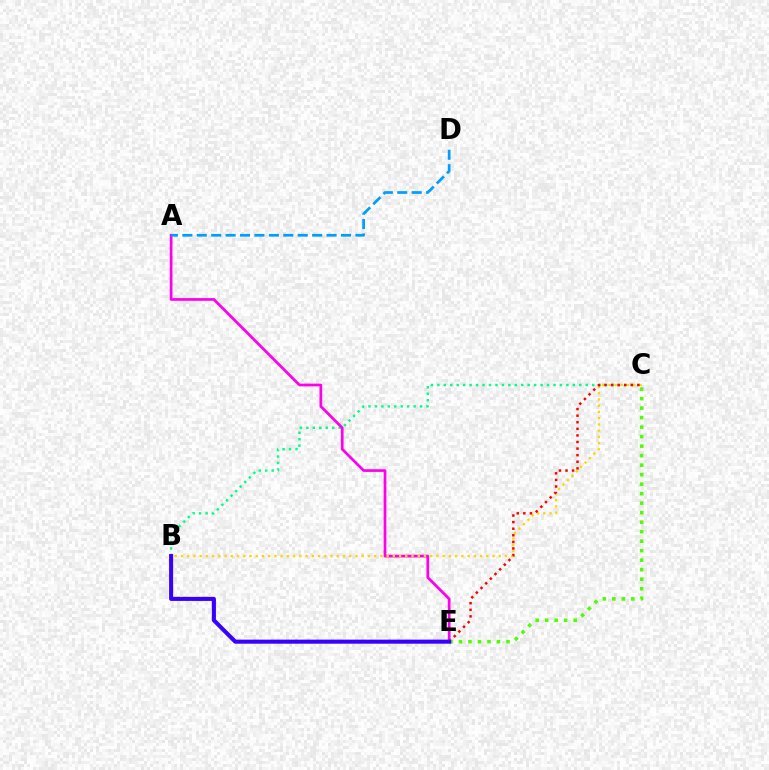{('B', 'C'): [{'color': '#00ff86', 'line_style': 'dotted', 'thickness': 1.75}, {'color': '#ffd500', 'line_style': 'dotted', 'thickness': 1.69}], ('A', 'E'): [{'color': '#ff00ed', 'line_style': 'solid', 'thickness': 1.96}], ('C', 'E'): [{'color': '#ff0000', 'line_style': 'dotted', 'thickness': 1.79}, {'color': '#4fff00', 'line_style': 'dotted', 'thickness': 2.58}], ('A', 'D'): [{'color': '#009eff', 'line_style': 'dashed', 'thickness': 1.96}], ('B', 'E'): [{'color': '#3700ff', 'line_style': 'solid', 'thickness': 2.93}]}